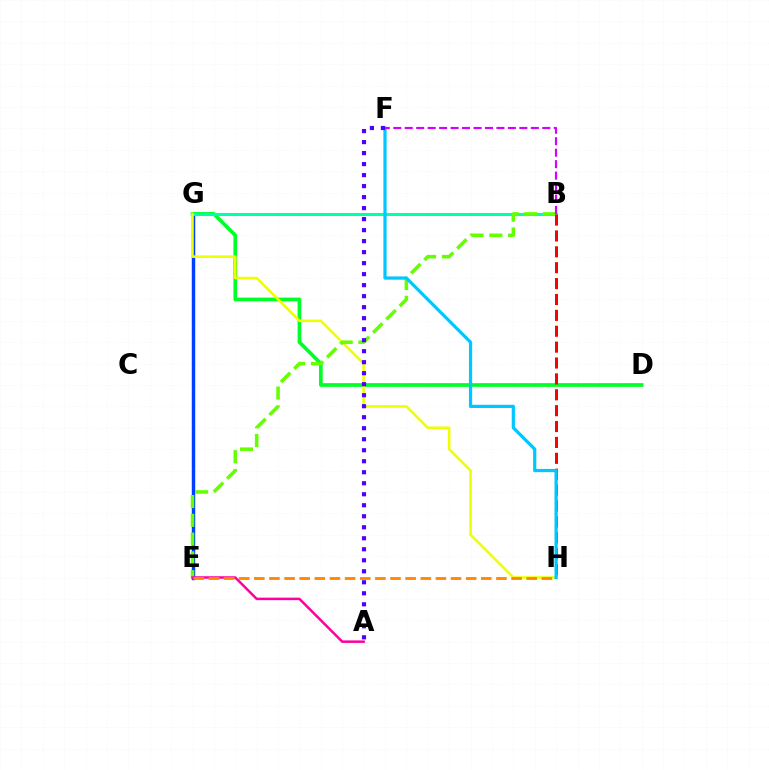{('E', 'G'): [{'color': '#003fff', 'line_style': 'solid', 'thickness': 2.47}], ('D', 'G'): [{'color': '#00ff27', 'line_style': 'solid', 'thickness': 2.65}], ('B', 'G'): [{'color': '#00ffaf', 'line_style': 'solid', 'thickness': 2.21}], ('G', 'H'): [{'color': '#eeff00', 'line_style': 'solid', 'thickness': 1.86}], ('B', 'E'): [{'color': '#66ff00', 'line_style': 'dashed', 'thickness': 2.55}], ('A', 'E'): [{'color': '#ff00a0', 'line_style': 'solid', 'thickness': 1.81}], ('B', 'H'): [{'color': '#ff0000', 'line_style': 'dashed', 'thickness': 2.16}], ('F', 'H'): [{'color': '#00c7ff', 'line_style': 'solid', 'thickness': 2.33}], ('A', 'F'): [{'color': '#4f00ff', 'line_style': 'dotted', 'thickness': 2.99}], ('B', 'F'): [{'color': '#d600ff', 'line_style': 'dashed', 'thickness': 1.56}], ('E', 'H'): [{'color': '#ff8800', 'line_style': 'dashed', 'thickness': 2.06}]}